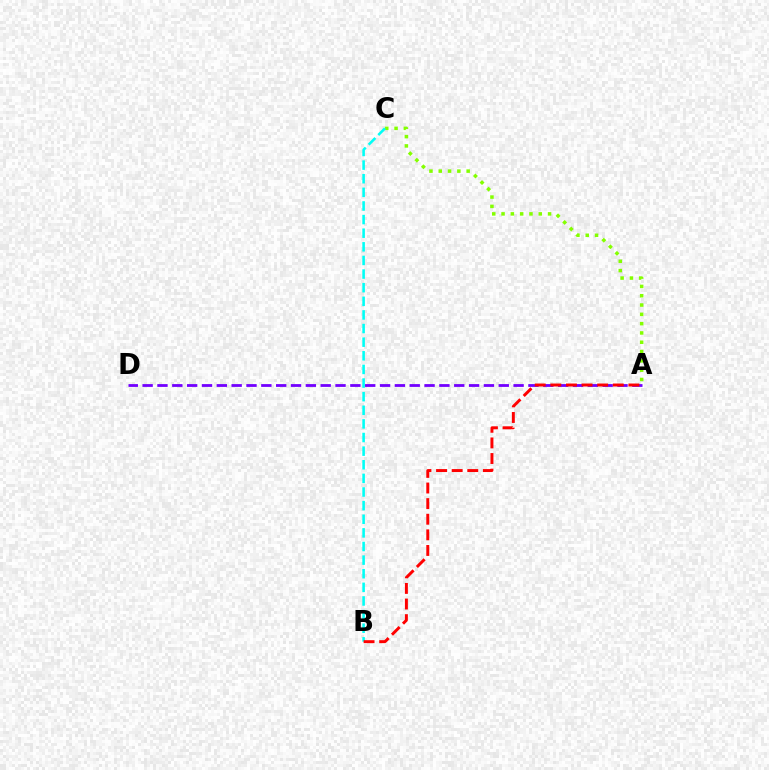{('A', 'C'): [{'color': '#84ff00', 'line_style': 'dotted', 'thickness': 2.53}], ('A', 'D'): [{'color': '#7200ff', 'line_style': 'dashed', 'thickness': 2.02}], ('B', 'C'): [{'color': '#00fff6', 'line_style': 'dashed', 'thickness': 1.85}], ('A', 'B'): [{'color': '#ff0000', 'line_style': 'dashed', 'thickness': 2.12}]}